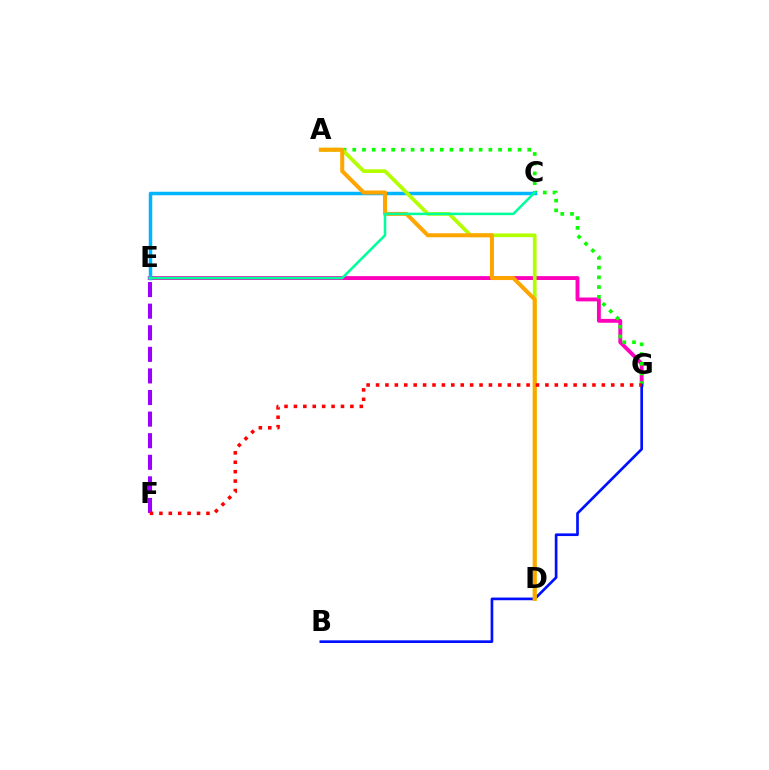{('E', 'F'): [{'color': '#9b00ff', 'line_style': 'dashed', 'thickness': 2.93}], ('E', 'G'): [{'color': '#ff00bd', 'line_style': 'solid', 'thickness': 2.79}], ('A', 'G'): [{'color': '#08ff00', 'line_style': 'dotted', 'thickness': 2.64}], ('C', 'E'): [{'color': '#00b5ff', 'line_style': 'solid', 'thickness': 2.52}, {'color': '#00ff9d', 'line_style': 'solid', 'thickness': 1.84}], ('B', 'G'): [{'color': '#0010ff', 'line_style': 'solid', 'thickness': 1.93}], ('A', 'D'): [{'color': '#b3ff00', 'line_style': 'solid', 'thickness': 2.69}, {'color': '#ffa500', 'line_style': 'solid', 'thickness': 2.9}], ('F', 'G'): [{'color': '#ff0000', 'line_style': 'dotted', 'thickness': 2.56}]}